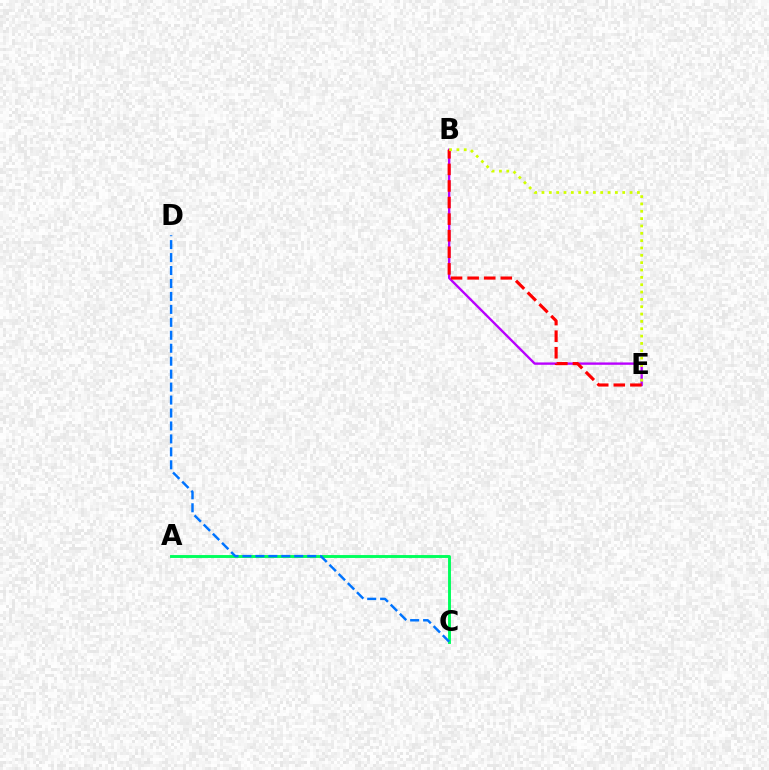{('B', 'E'): [{'color': '#b900ff', 'line_style': 'solid', 'thickness': 1.7}, {'color': '#ff0000', 'line_style': 'dashed', 'thickness': 2.25}, {'color': '#d1ff00', 'line_style': 'dotted', 'thickness': 1.99}], ('A', 'C'): [{'color': '#00ff5c', 'line_style': 'solid', 'thickness': 2.09}], ('C', 'D'): [{'color': '#0074ff', 'line_style': 'dashed', 'thickness': 1.76}]}